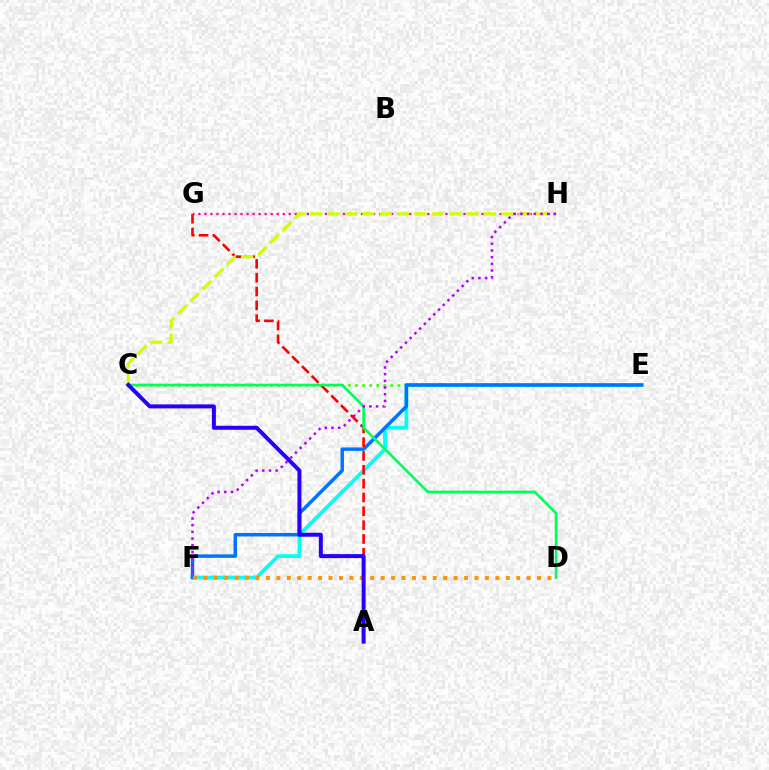{('C', 'E'): [{'color': '#3dff00', 'line_style': 'dotted', 'thickness': 1.92}], ('G', 'H'): [{'color': '#ff00ac', 'line_style': 'dotted', 'thickness': 1.64}], ('E', 'F'): [{'color': '#00fff6', 'line_style': 'solid', 'thickness': 2.68}, {'color': '#0074ff', 'line_style': 'solid', 'thickness': 2.5}], ('A', 'G'): [{'color': '#ff0000', 'line_style': 'dashed', 'thickness': 1.88}], ('C', 'H'): [{'color': '#d1ff00', 'line_style': 'dashed', 'thickness': 2.36}], ('D', 'F'): [{'color': '#ff9400', 'line_style': 'dotted', 'thickness': 2.83}], ('C', 'D'): [{'color': '#00ff5c', 'line_style': 'solid', 'thickness': 1.92}], ('A', 'C'): [{'color': '#2500ff', 'line_style': 'solid', 'thickness': 2.87}], ('F', 'H'): [{'color': '#b900ff', 'line_style': 'dotted', 'thickness': 1.82}]}